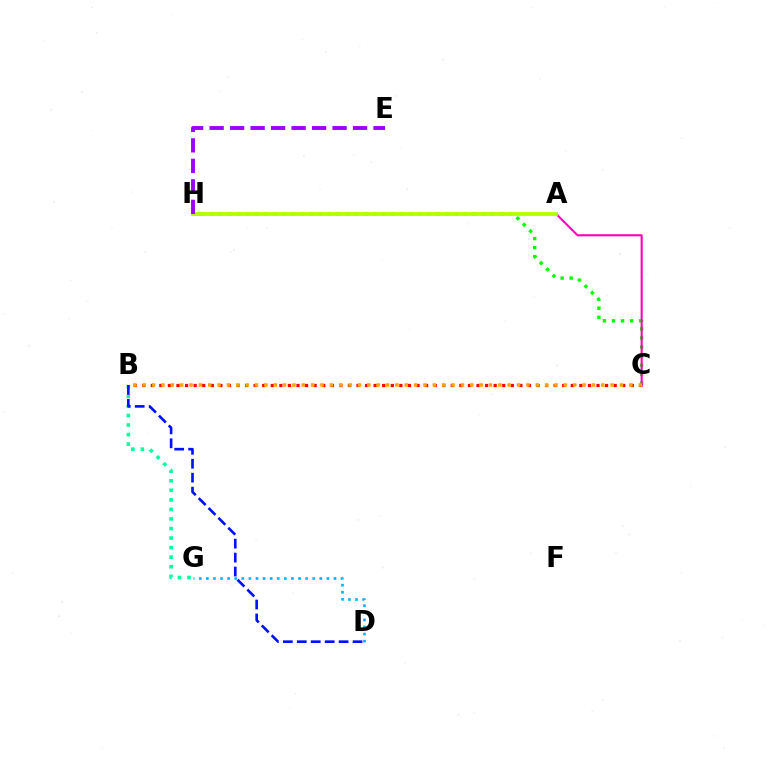{('B', 'C'): [{'color': '#ff0000', 'line_style': 'dotted', 'thickness': 2.33}, {'color': '#ffa500', 'line_style': 'dotted', 'thickness': 2.54}], ('B', 'G'): [{'color': '#00ff9d', 'line_style': 'dotted', 'thickness': 2.6}], ('C', 'H'): [{'color': '#08ff00', 'line_style': 'dotted', 'thickness': 2.46}], ('B', 'D'): [{'color': '#0010ff', 'line_style': 'dashed', 'thickness': 1.89}], ('A', 'C'): [{'color': '#ff00bd', 'line_style': 'solid', 'thickness': 1.52}], ('A', 'H'): [{'color': '#b3ff00', 'line_style': 'solid', 'thickness': 2.75}], ('E', 'H'): [{'color': '#9b00ff', 'line_style': 'dashed', 'thickness': 2.78}], ('D', 'G'): [{'color': '#00b5ff', 'line_style': 'dotted', 'thickness': 1.93}]}